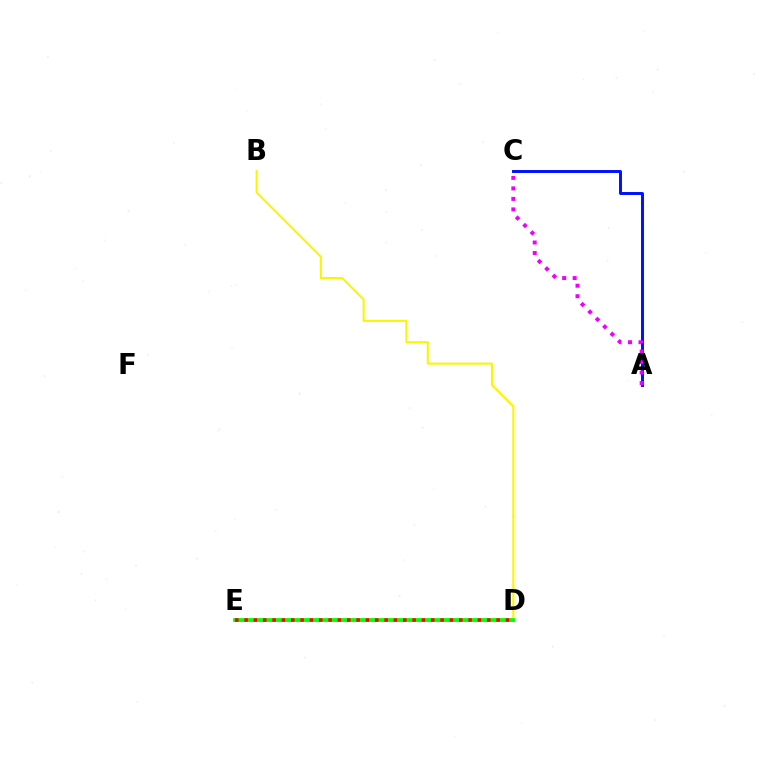{('B', 'D'): [{'color': '#fcf500', 'line_style': 'solid', 'thickness': 1.5}], ('A', 'C'): [{'color': '#0010ff', 'line_style': 'solid', 'thickness': 2.12}, {'color': '#ee00ff', 'line_style': 'dotted', 'thickness': 2.85}], ('D', 'E'): [{'color': '#00fff6', 'line_style': 'solid', 'thickness': 2.04}, {'color': '#08ff00', 'line_style': 'solid', 'thickness': 2.71}, {'color': '#ff0000', 'line_style': 'dotted', 'thickness': 2.54}]}